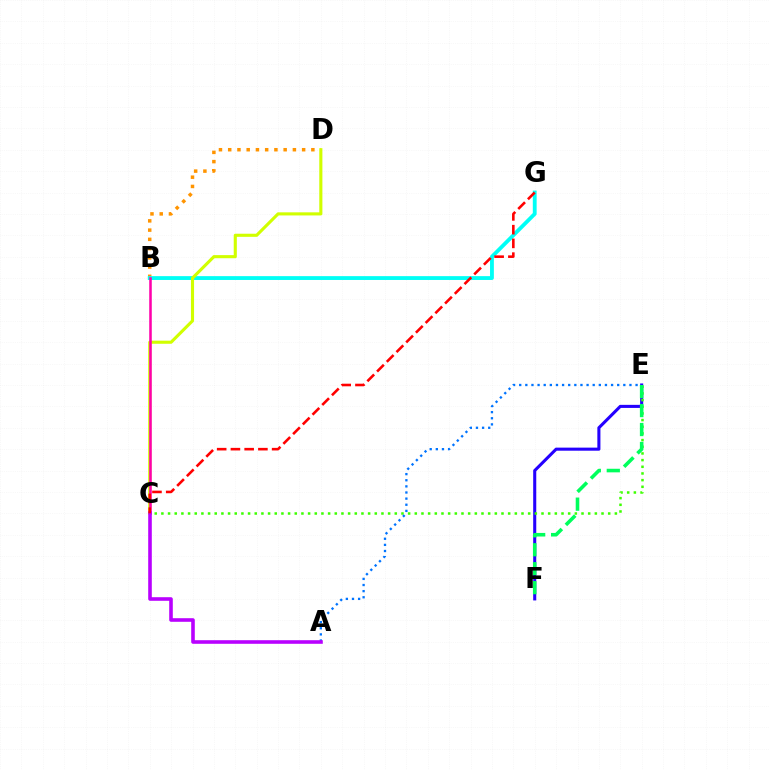{('B', 'D'): [{'color': '#ff9400', 'line_style': 'dotted', 'thickness': 2.51}], ('E', 'F'): [{'color': '#2500ff', 'line_style': 'solid', 'thickness': 2.21}, {'color': '#00ff5c', 'line_style': 'dashed', 'thickness': 2.58}], ('B', 'G'): [{'color': '#00fff6', 'line_style': 'solid', 'thickness': 2.76}], ('C', 'E'): [{'color': '#3dff00', 'line_style': 'dotted', 'thickness': 1.81}], ('C', 'D'): [{'color': '#d1ff00', 'line_style': 'solid', 'thickness': 2.24}], ('A', 'E'): [{'color': '#0074ff', 'line_style': 'dotted', 'thickness': 1.66}], ('B', 'C'): [{'color': '#ff00ac', 'line_style': 'solid', 'thickness': 1.84}], ('A', 'C'): [{'color': '#b900ff', 'line_style': 'solid', 'thickness': 2.59}], ('C', 'G'): [{'color': '#ff0000', 'line_style': 'dashed', 'thickness': 1.87}]}